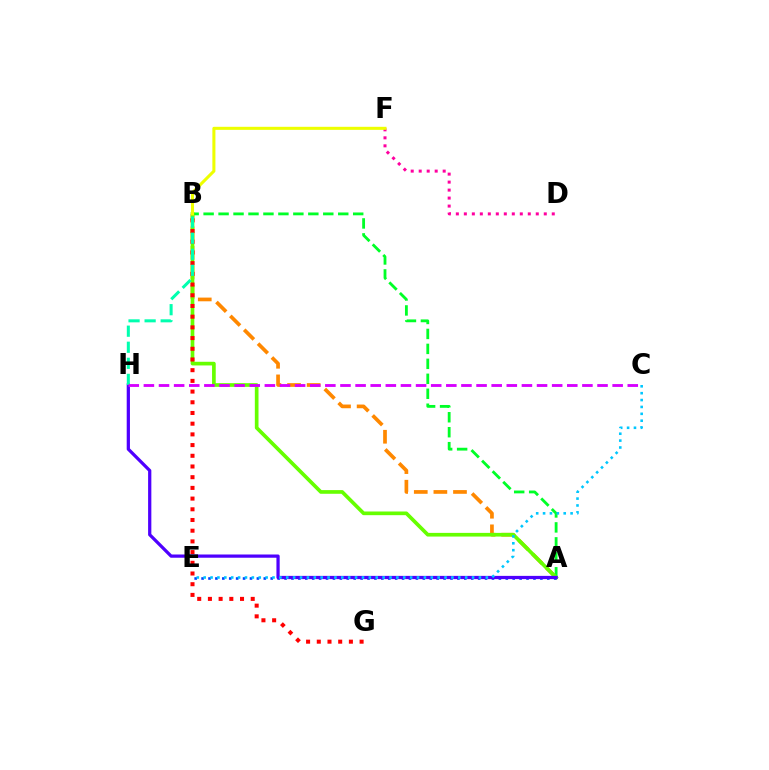{('A', 'B'): [{'color': '#ff8800', 'line_style': 'dashed', 'thickness': 2.66}, {'color': '#00ff27', 'line_style': 'dashed', 'thickness': 2.03}, {'color': '#66ff00', 'line_style': 'solid', 'thickness': 2.65}], ('B', 'G'): [{'color': '#ff0000', 'line_style': 'dotted', 'thickness': 2.91}], ('A', 'E'): [{'color': '#003fff', 'line_style': 'dotted', 'thickness': 1.88}], ('D', 'F'): [{'color': '#ff00a0', 'line_style': 'dotted', 'thickness': 2.17}], ('A', 'H'): [{'color': '#4f00ff', 'line_style': 'solid', 'thickness': 2.33}], ('B', 'H'): [{'color': '#00ffaf', 'line_style': 'dashed', 'thickness': 2.18}], ('C', 'H'): [{'color': '#d600ff', 'line_style': 'dashed', 'thickness': 2.05}], ('C', 'E'): [{'color': '#00c7ff', 'line_style': 'dotted', 'thickness': 1.87}], ('B', 'F'): [{'color': '#eeff00', 'line_style': 'solid', 'thickness': 2.2}]}